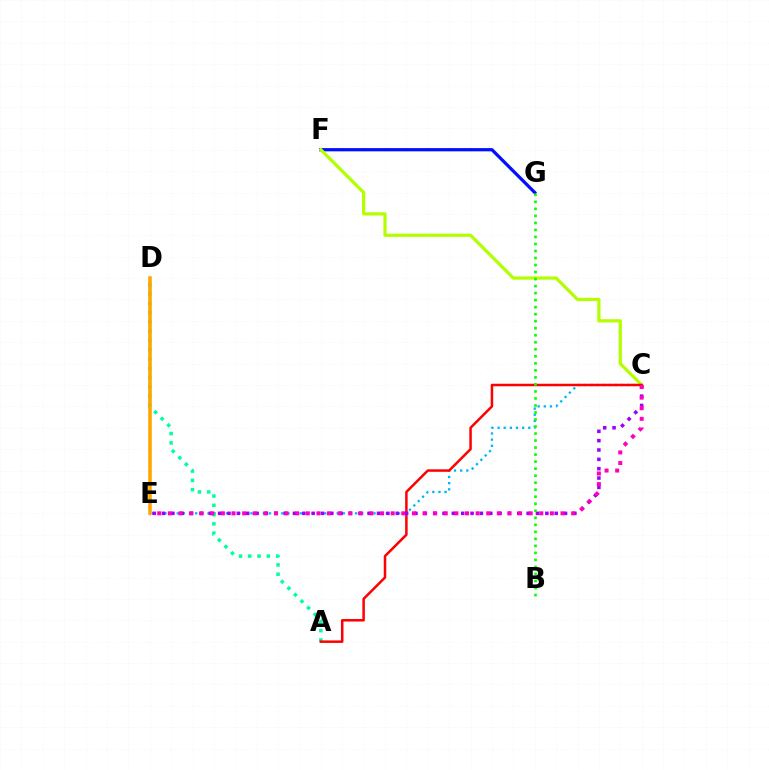{('C', 'E'): [{'color': '#00b5ff', 'line_style': 'dotted', 'thickness': 1.67}, {'color': '#9b00ff', 'line_style': 'dotted', 'thickness': 2.54}, {'color': '#ff00bd', 'line_style': 'dotted', 'thickness': 2.88}], ('F', 'G'): [{'color': '#0010ff', 'line_style': 'solid', 'thickness': 2.34}], ('A', 'D'): [{'color': '#00ff9d', 'line_style': 'dotted', 'thickness': 2.52}], ('C', 'F'): [{'color': '#b3ff00', 'line_style': 'solid', 'thickness': 2.33}], ('A', 'C'): [{'color': '#ff0000', 'line_style': 'solid', 'thickness': 1.8}], ('B', 'G'): [{'color': '#08ff00', 'line_style': 'dotted', 'thickness': 1.91}], ('D', 'E'): [{'color': '#ffa500', 'line_style': 'solid', 'thickness': 2.56}]}